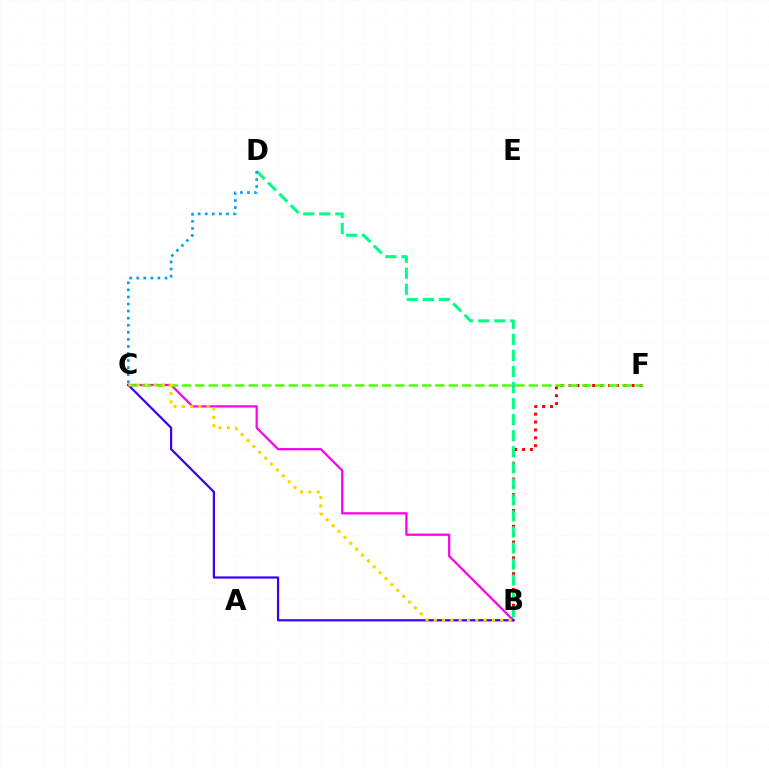{('B', 'F'): [{'color': '#ff0000', 'line_style': 'dotted', 'thickness': 2.14}], ('B', 'C'): [{'color': '#ff00ed', 'line_style': 'solid', 'thickness': 1.61}, {'color': '#3700ff', 'line_style': 'solid', 'thickness': 1.59}, {'color': '#ffd500', 'line_style': 'dotted', 'thickness': 2.26}], ('B', 'D'): [{'color': '#00ff86', 'line_style': 'dashed', 'thickness': 2.18}], ('C', 'F'): [{'color': '#4fff00', 'line_style': 'dashed', 'thickness': 1.81}], ('C', 'D'): [{'color': '#009eff', 'line_style': 'dotted', 'thickness': 1.92}]}